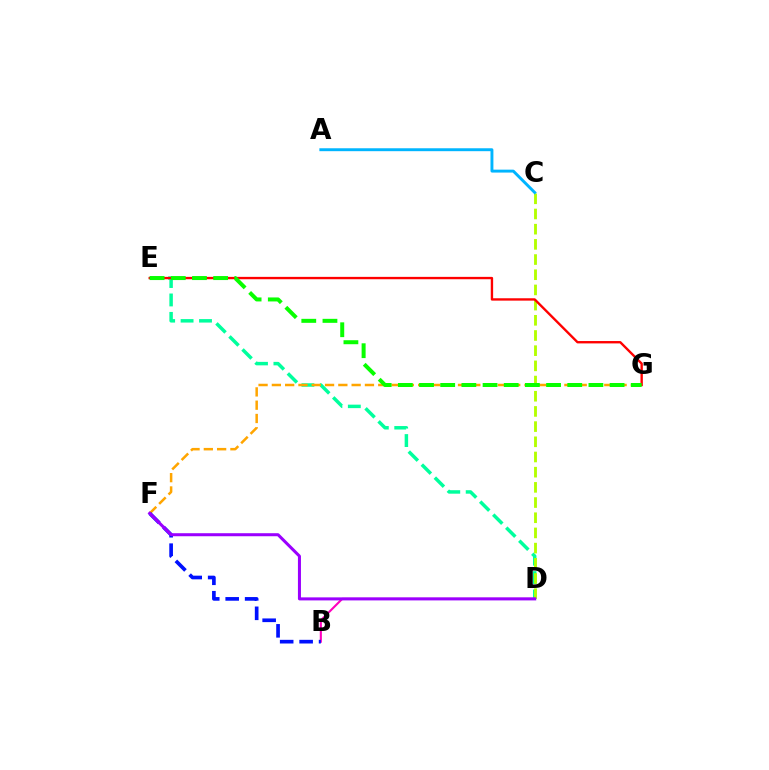{('D', 'E'): [{'color': '#00ff9d', 'line_style': 'dashed', 'thickness': 2.5}], ('C', 'D'): [{'color': '#b3ff00', 'line_style': 'dashed', 'thickness': 2.06}], ('B', 'D'): [{'color': '#ff00bd', 'line_style': 'solid', 'thickness': 1.51}], ('F', 'G'): [{'color': '#ffa500', 'line_style': 'dashed', 'thickness': 1.81}], ('E', 'G'): [{'color': '#ff0000', 'line_style': 'solid', 'thickness': 1.7}, {'color': '#08ff00', 'line_style': 'dashed', 'thickness': 2.88}], ('A', 'C'): [{'color': '#00b5ff', 'line_style': 'solid', 'thickness': 2.1}], ('B', 'F'): [{'color': '#0010ff', 'line_style': 'dashed', 'thickness': 2.64}], ('D', 'F'): [{'color': '#9b00ff', 'line_style': 'solid', 'thickness': 2.18}]}